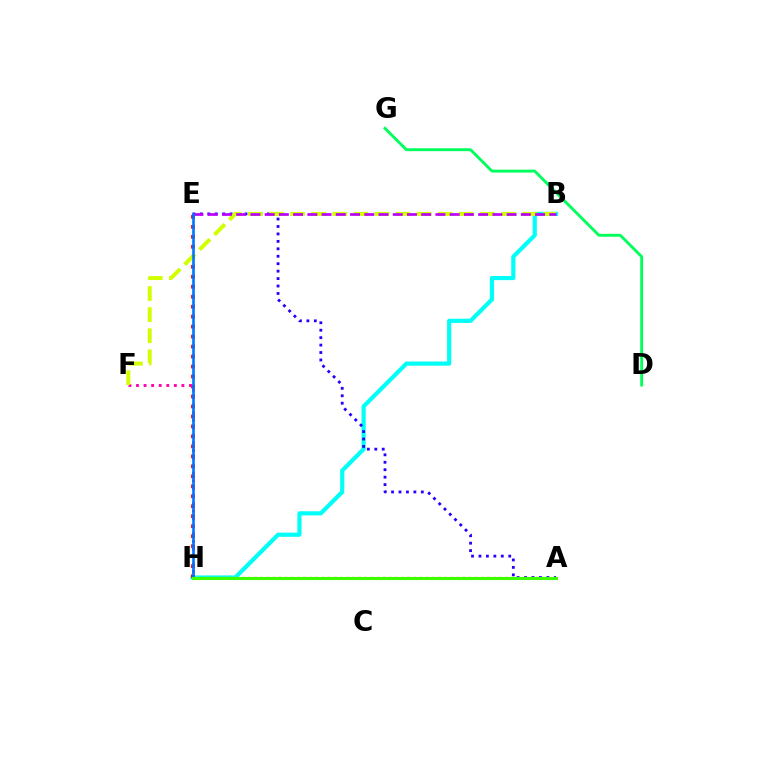{('B', 'H'): [{'color': '#00fff6', 'line_style': 'solid', 'thickness': 3.0}], ('E', 'H'): [{'color': '#ff0000', 'line_style': 'dotted', 'thickness': 2.71}, {'color': '#0074ff', 'line_style': 'solid', 'thickness': 1.88}], ('D', 'G'): [{'color': '#00ff5c', 'line_style': 'solid', 'thickness': 2.06}], ('A', 'E'): [{'color': '#2500ff', 'line_style': 'dotted', 'thickness': 2.02}], ('F', 'H'): [{'color': '#ff00ac', 'line_style': 'dotted', 'thickness': 2.06}], ('A', 'H'): [{'color': '#ff9400', 'line_style': 'dotted', 'thickness': 1.67}, {'color': '#3dff00', 'line_style': 'solid', 'thickness': 2.21}], ('B', 'F'): [{'color': '#d1ff00', 'line_style': 'dashed', 'thickness': 2.87}], ('B', 'E'): [{'color': '#b900ff', 'line_style': 'dashed', 'thickness': 1.93}]}